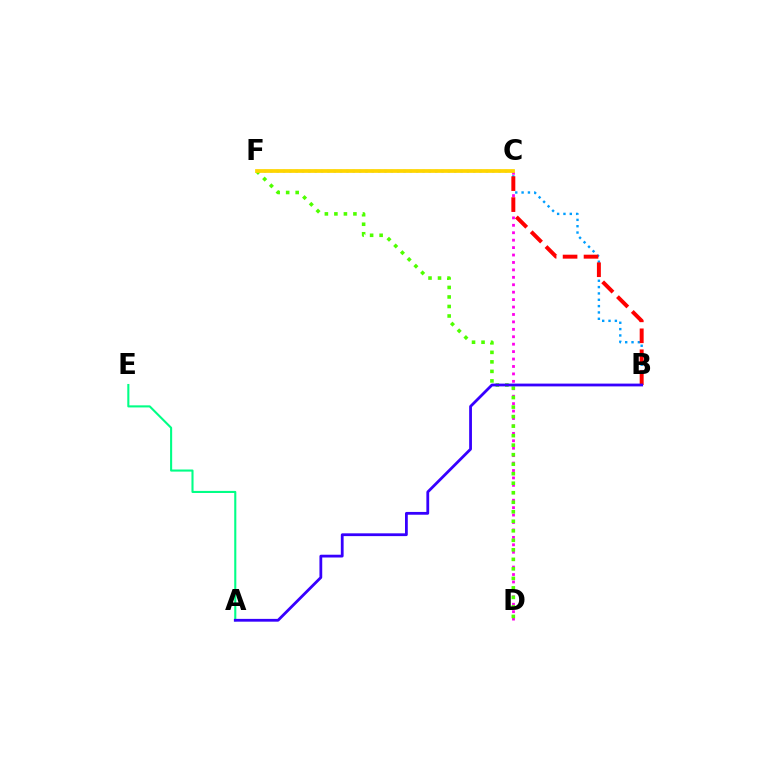{('C', 'D'): [{'color': '#ff00ed', 'line_style': 'dotted', 'thickness': 2.02}], ('D', 'F'): [{'color': '#4fff00', 'line_style': 'dotted', 'thickness': 2.59}], ('B', 'F'): [{'color': '#009eff', 'line_style': 'dotted', 'thickness': 1.72}], ('A', 'E'): [{'color': '#00ff86', 'line_style': 'solid', 'thickness': 1.51}], ('B', 'C'): [{'color': '#ff0000', 'line_style': 'dashed', 'thickness': 2.85}], ('C', 'F'): [{'color': '#ffd500', 'line_style': 'solid', 'thickness': 2.7}], ('A', 'B'): [{'color': '#3700ff', 'line_style': 'solid', 'thickness': 2.01}]}